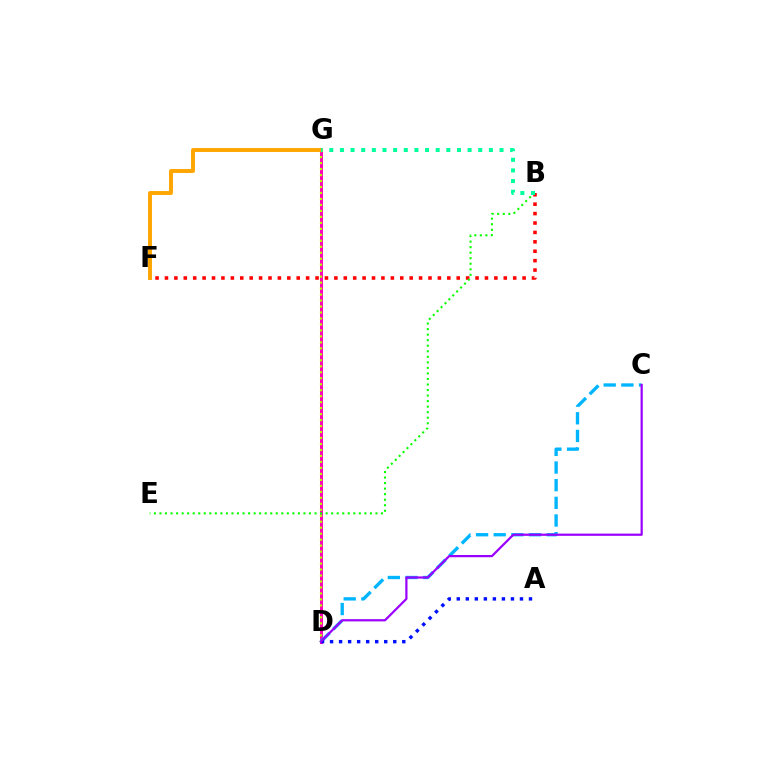{('D', 'G'): [{'color': '#ff00bd', 'line_style': 'solid', 'thickness': 2.14}, {'color': '#b3ff00', 'line_style': 'dotted', 'thickness': 1.62}], ('B', 'F'): [{'color': '#ff0000', 'line_style': 'dotted', 'thickness': 2.56}], ('C', 'D'): [{'color': '#00b5ff', 'line_style': 'dashed', 'thickness': 2.4}, {'color': '#9b00ff', 'line_style': 'solid', 'thickness': 1.6}], ('B', 'E'): [{'color': '#08ff00', 'line_style': 'dotted', 'thickness': 1.5}], ('A', 'D'): [{'color': '#0010ff', 'line_style': 'dotted', 'thickness': 2.45}], ('F', 'G'): [{'color': '#ffa500', 'line_style': 'solid', 'thickness': 2.82}], ('B', 'G'): [{'color': '#00ff9d', 'line_style': 'dotted', 'thickness': 2.89}]}